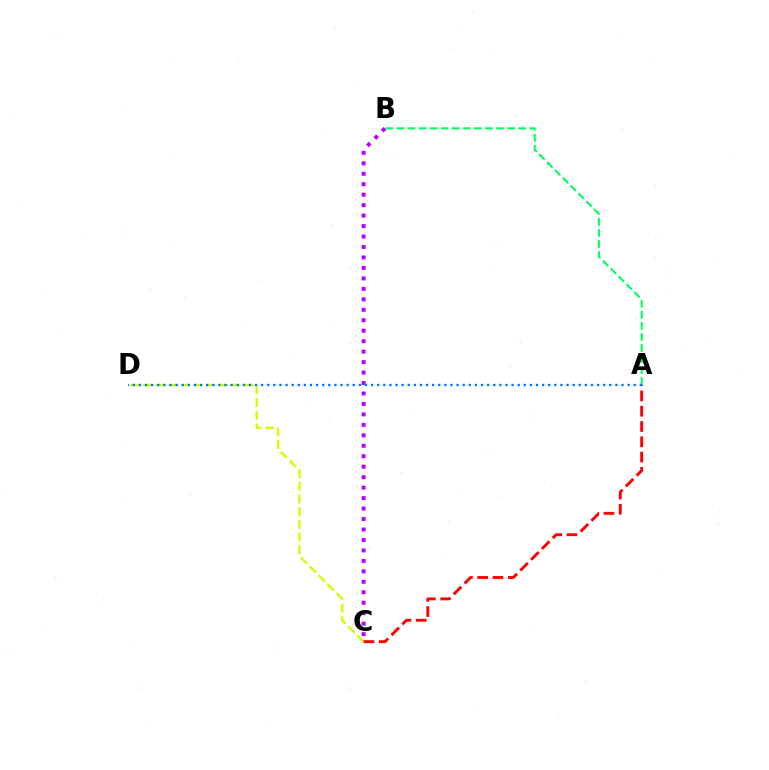{('B', 'C'): [{'color': '#b900ff', 'line_style': 'dotted', 'thickness': 2.84}], ('C', 'D'): [{'color': '#d1ff00', 'line_style': 'dashed', 'thickness': 1.72}], ('A', 'C'): [{'color': '#ff0000', 'line_style': 'dashed', 'thickness': 2.08}], ('A', 'B'): [{'color': '#00ff5c', 'line_style': 'dashed', 'thickness': 1.5}], ('A', 'D'): [{'color': '#0074ff', 'line_style': 'dotted', 'thickness': 1.66}]}